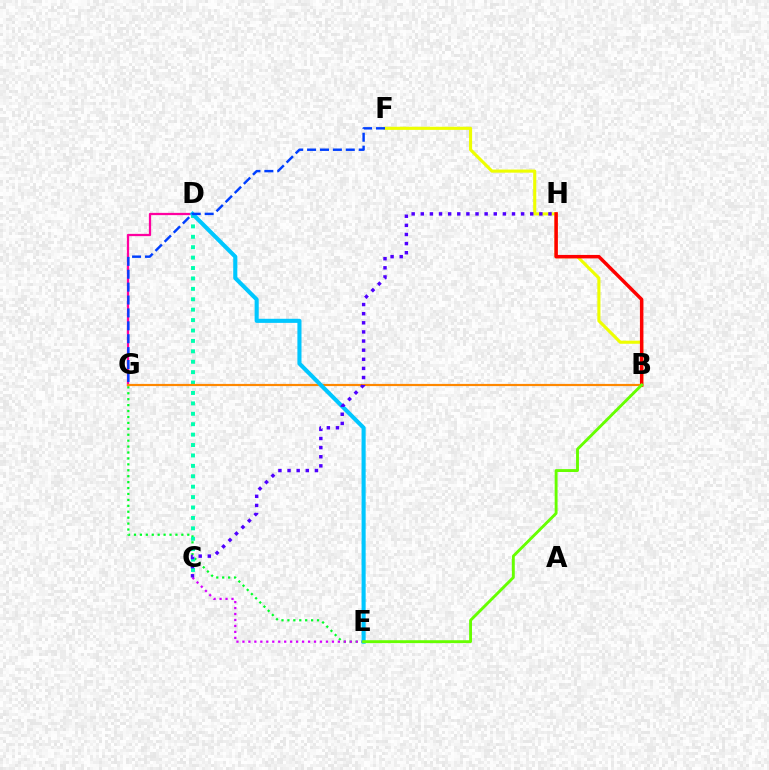{('E', 'G'): [{'color': '#00ff27', 'line_style': 'dotted', 'thickness': 1.61}], ('C', 'D'): [{'color': '#00ffaf', 'line_style': 'dotted', 'thickness': 2.83}], ('C', 'E'): [{'color': '#d600ff', 'line_style': 'dotted', 'thickness': 1.62}], ('B', 'F'): [{'color': '#eeff00', 'line_style': 'solid', 'thickness': 2.23}], ('D', 'G'): [{'color': '#ff00a0', 'line_style': 'solid', 'thickness': 1.63}], ('B', 'H'): [{'color': '#ff0000', 'line_style': 'solid', 'thickness': 2.51}], ('B', 'G'): [{'color': '#ff8800', 'line_style': 'solid', 'thickness': 1.57}], ('D', 'E'): [{'color': '#00c7ff', 'line_style': 'solid', 'thickness': 2.95}], ('C', 'H'): [{'color': '#4f00ff', 'line_style': 'dotted', 'thickness': 2.48}], ('F', 'G'): [{'color': '#003fff', 'line_style': 'dashed', 'thickness': 1.75}], ('B', 'E'): [{'color': '#66ff00', 'line_style': 'solid', 'thickness': 2.08}]}